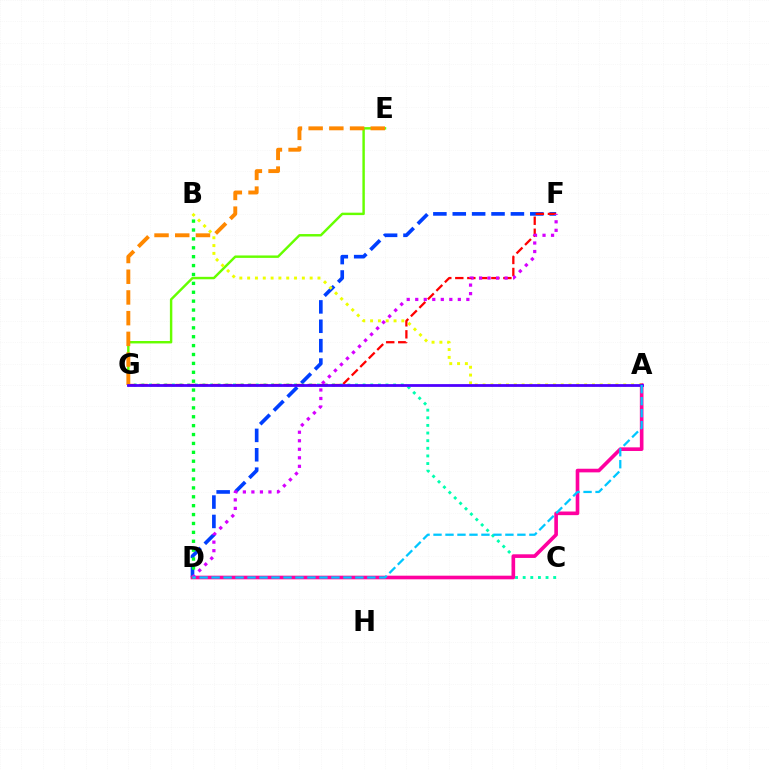{('D', 'F'): [{'color': '#003fff', 'line_style': 'dashed', 'thickness': 2.63}, {'color': '#d600ff', 'line_style': 'dotted', 'thickness': 2.31}], ('C', 'G'): [{'color': '#00ffaf', 'line_style': 'dotted', 'thickness': 2.07}], ('A', 'D'): [{'color': '#ff00a0', 'line_style': 'solid', 'thickness': 2.62}, {'color': '#00c7ff', 'line_style': 'dashed', 'thickness': 1.63}], ('E', 'G'): [{'color': '#66ff00', 'line_style': 'solid', 'thickness': 1.75}, {'color': '#ff8800', 'line_style': 'dashed', 'thickness': 2.81}], ('B', 'D'): [{'color': '#00ff27', 'line_style': 'dotted', 'thickness': 2.42}], ('F', 'G'): [{'color': '#ff0000', 'line_style': 'dashed', 'thickness': 1.63}], ('A', 'B'): [{'color': '#eeff00', 'line_style': 'dotted', 'thickness': 2.12}], ('A', 'G'): [{'color': '#4f00ff', 'line_style': 'solid', 'thickness': 2.0}]}